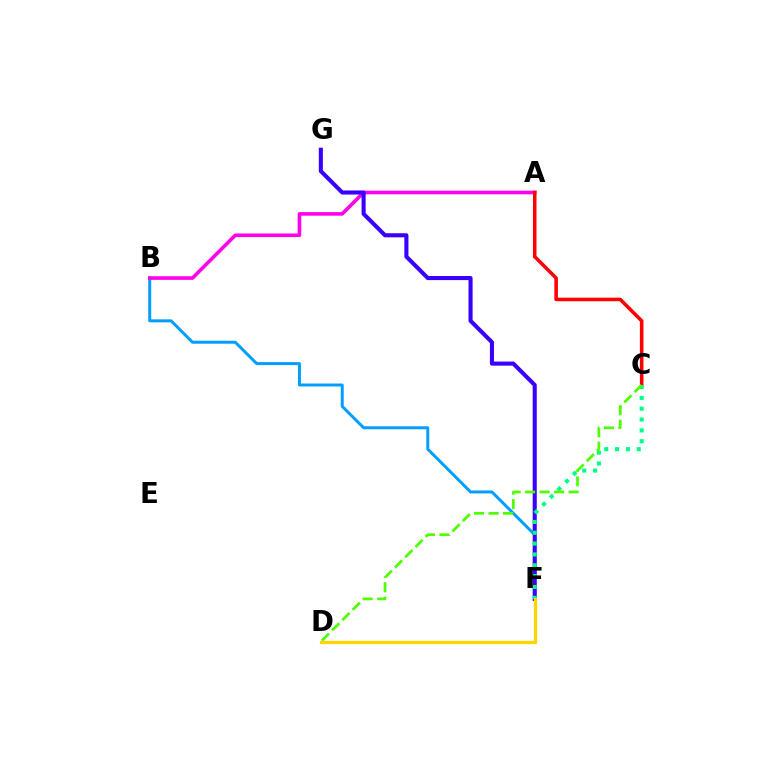{('B', 'F'): [{'color': '#009eff', 'line_style': 'solid', 'thickness': 2.15}], ('A', 'B'): [{'color': '#ff00ed', 'line_style': 'solid', 'thickness': 2.6}], ('A', 'C'): [{'color': '#ff0000', 'line_style': 'solid', 'thickness': 2.55}], ('F', 'G'): [{'color': '#3700ff', 'line_style': 'solid', 'thickness': 2.93}], ('C', 'F'): [{'color': '#00ff86', 'line_style': 'dotted', 'thickness': 2.94}], ('C', 'D'): [{'color': '#4fff00', 'line_style': 'dashed', 'thickness': 1.97}], ('D', 'F'): [{'color': '#ffd500', 'line_style': 'solid', 'thickness': 2.37}]}